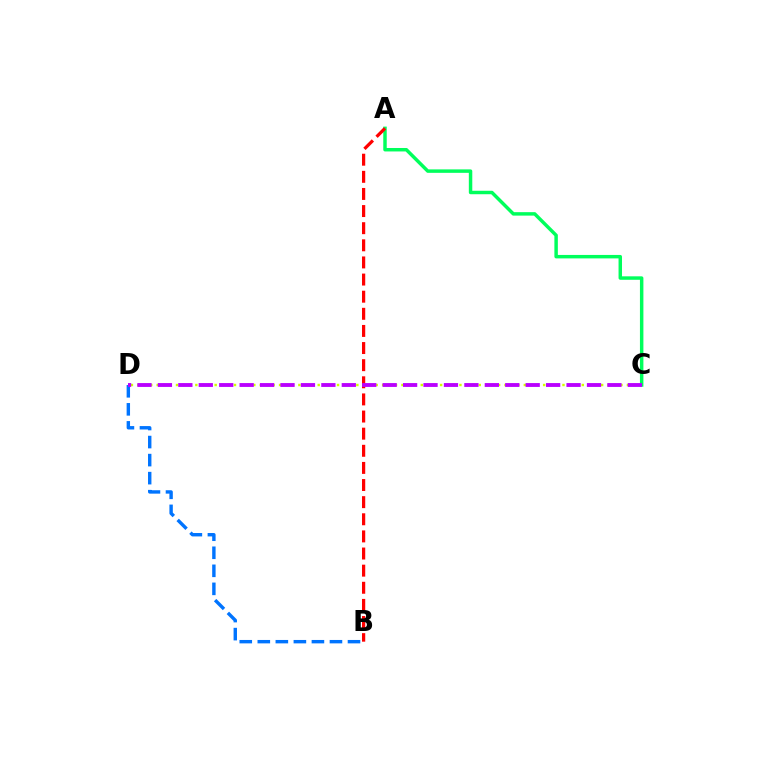{('A', 'C'): [{'color': '#00ff5c', 'line_style': 'solid', 'thickness': 2.49}], ('A', 'B'): [{'color': '#ff0000', 'line_style': 'dashed', 'thickness': 2.33}], ('B', 'D'): [{'color': '#0074ff', 'line_style': 'dashed', 'thickness': 2.45}], ('C', 'D'): [{'color': '#d1ff00', 'line_style': 'dotted', 'thickness': 1.75}, {'color': '#b900ff', 'line_style': 'dashed', 'thickness': 2.78}]}